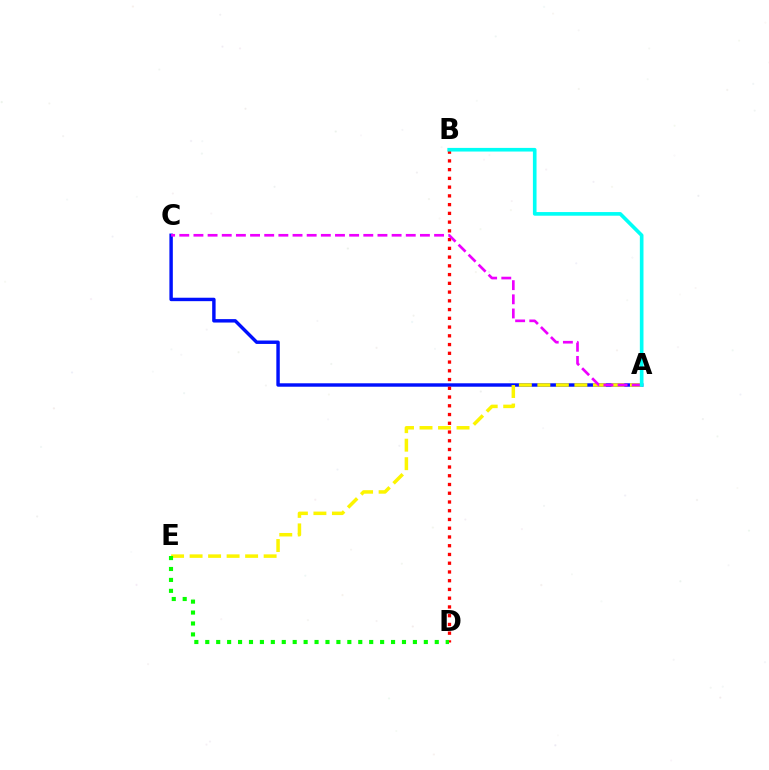{('A', 'C'): [{'color': '#0010ff', 'line_style': 'solid', 'thickness': 2.47}, {'color': '#ee00ff', 'line_style': 'dashed', 'thickness': 1.92}], ('B', 'D'): [{'color': '#ff0000', 'line_style': 'dotted', 'thickness': 2.38}], ('A', 'E'): [{'color': '#fcf500', 'line_style': 'dashed', 'thickness': 2.51}], ('D', 'E'): [{'color': '#08ff00', 'line_style': 'dotted', 'thickness': 2.97}], ('A', 'B'): [{'color': '#00fff6', 'line_style': 'solid', 'thickness': 2.62}]}